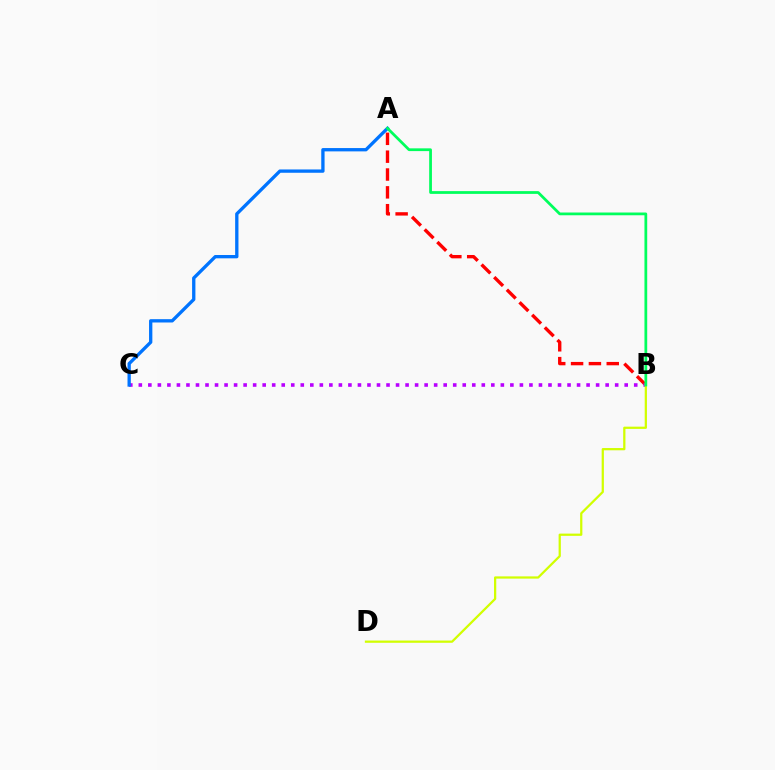{('A', 'B'): [{'color': '#ff0000', 'line_style': 'dashed', 'thickness': 2.42}, {'color': '#00ff5c', 'line_style': 'solid', 'thickness': 1.98}], ('B', 'C'): [{'color': '#b900ff', 'line_style': 'dotted', 'thickness': 2.59}], ('A', 'C'): [{'color': '#0074ff', 'line_style': 'solid', 'thickness': 2.38}], ('B', 'D'): [{'color': '#d1ff00', 'line_style': 'solid', 'thickness': 1.62}]}